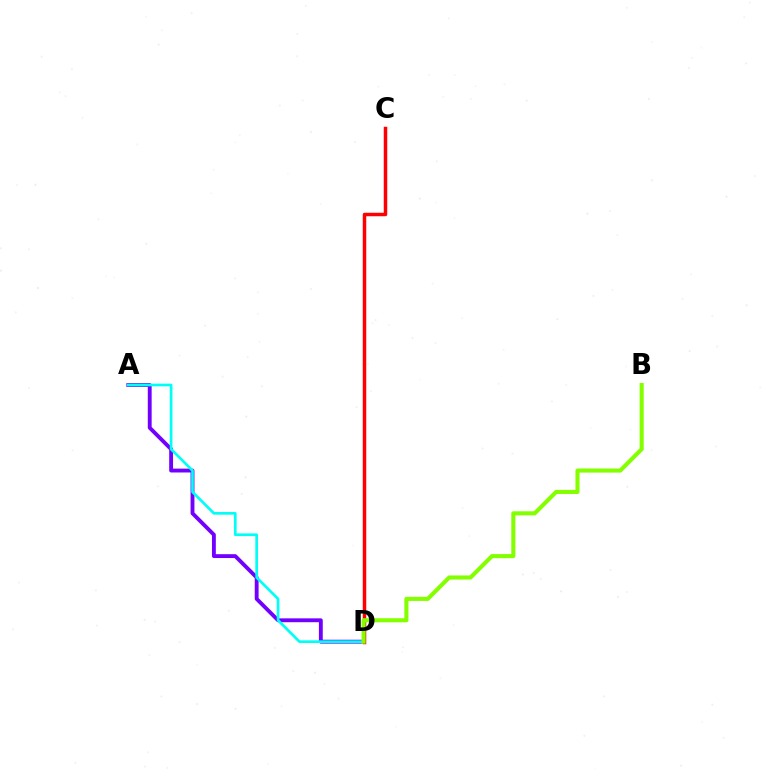{('A', 'D'): [{'color': '#7200ff', 'line_style': 'solid', 'thickness': 2.78}, {'color': '#00fff6', 'line_style': 'solid', 'thickness': 1.93}], ('C', 'D'): [{'color': '#ff0000', 'line_style': 'solid', 'thickness': 2.51}], ('B', 'D'): [{'color': '#84ff00', 'line_style': 'solid', 'thickness': 2.95}]}